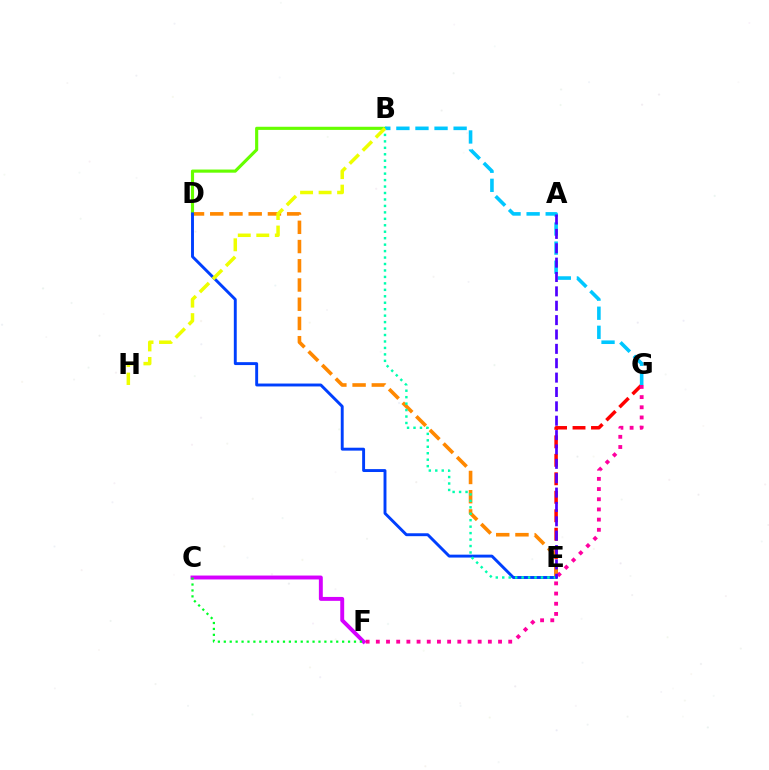{('E', 'G'): [{'color': '#ff0000', 'line_style': 'dashed', 'thickness': 2.51}], ('D', 'E'): [{'color': '#ff8800', 'line_style': 'dashed', 'thickness': 2.61}, {'color': '#003fff', 'line_style': 'solid', 'thickness': 2.1}], ('B', 'D'): [{'color': '#66ff00', 'line_style': 'solid', 'thickness': 2.26}], ('C', 'F'): [{'color': '#d600ff', 'line_style': 'solid', 'thickness': 2.82}, {'color': '#00ff27', 'line_style': 'dotted', 'thickness': 1.61}], ('F', 'G'): [{'color': '#ff00a0', 'line_style': 'dotted', 'thickness': 2.77}], ('B', 'G'): [{'color': '#00c7ff', 'line_style': 'dashed', 'thickness': 2.59}], ('B', 'E'): [{'color': '#00ffaf', 'line_style': 'dotted', 'thickness': 1.75}], ('B', 'H'): [{'color': '#eeff00', 'line_style': 'dashed', 'thickness': 2.51}], ('A', 'E'): [{'color': '#4f00ff', 'line_style': 'dashed', 'thickness': 1.95}]}